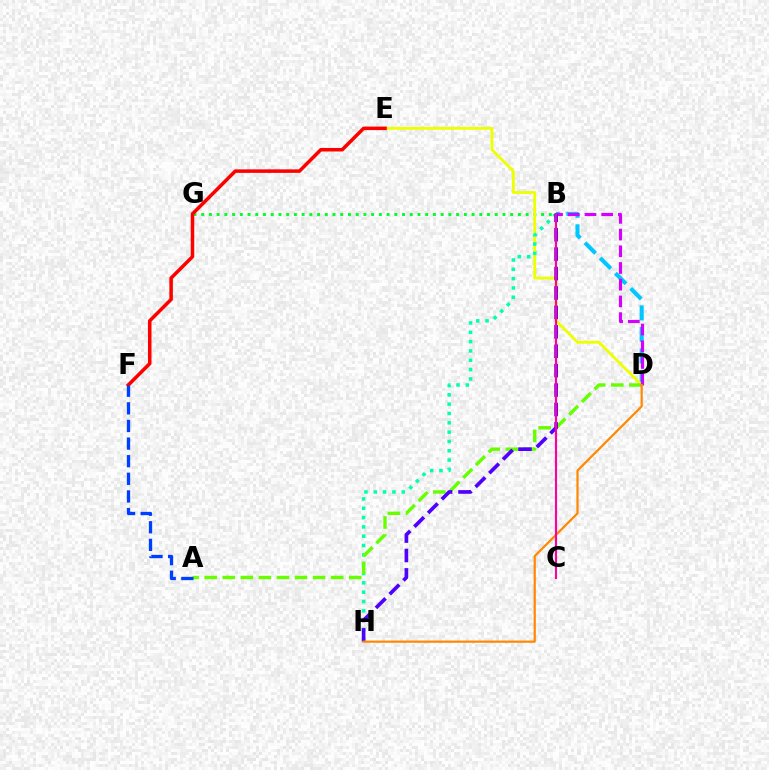{('B', 'G'): [{'color': '#00ff27', 'line_style': 'dotted', 'thickness': 2.1}], ('B', 'D'): [{'color': '#00c7ff', 'line_style': 'dashed', 'thickness': 2.93}, {'color': '#d600ff', 'line_style': 'dashed', 'thickness': 2.27}], ('D', 'E'): [{'color': '#eeff00', 'line_style': 'solid', 'thickness': 2.03}], ('B', 'H'): [{'color': '#00ffaf', 'line_style': 'dotted', 'thickness': 2.53}, {'color': '#4f00ff', 'line_style': 'dashed', 'thickness': 2.64}], ('A', 'D'): [{'color': '#66ff00', 'line_style': 'dashed', 'thickness': 2.45}], ('D', 'H'): [{'color': '#ff8800', 'line_style': 'solid', 'thickness': 1.59}], ('E', 'F'): [{'color': '#ff0000', 'line_style': 'solid', 'thickness': 2.54}], ('A', 'F'): [{'color': '#003fff', 'line_style': 'dashed', 'thickness': 2.39}], ('B', 'C'): [{'color': '#ff00a0', 'line_style': 'solid', 'thickness': 1.55}]}